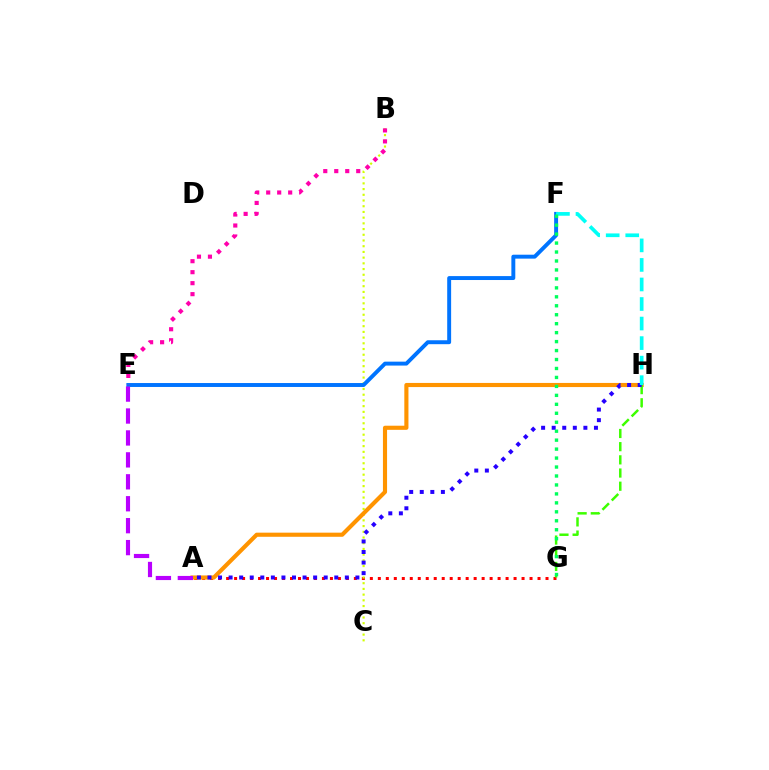{('A', 'G'): [{'color': '#ff0000', 'line_style': 'dotted', 'thickness': 2.17}], ('B', 'C'): [{'color': '#d1ff00', 'line_style': 'dotted', 'thickness': 1.55}], ('E', 'F'): [{'color': '#0074ff', 'line_style': 'solid', 'thickness': 2.83}], ('A', 'H'): [{'color': '#ff9400', 'line_style': 'solid', 'thickness': 2.97}, {'color': '#2500ff', 'line_style': 'dotted', 'thickness': 2.87}], ('G', 'H'): [{'color': '#3dff00', 'line_style': 'dashed', 'thickness': 1.79}], ('F', 'H'): [{'color': '#00fff6', 'line_style': 'dashed', 'thickness': 2.65}], ('A', 'E'): [{'color': '#b900ff', 'line_style': 'dashed', 'thickness': 2.98}], ('B', 'E'): [{'color': '#ff00ac', 'line_style': 'dotted', 'thickness': 2.99}], ('F', 'G'): [{'color': '#00ff5c', 'line_style': 'dotted', 'thickness': 2.43}]}